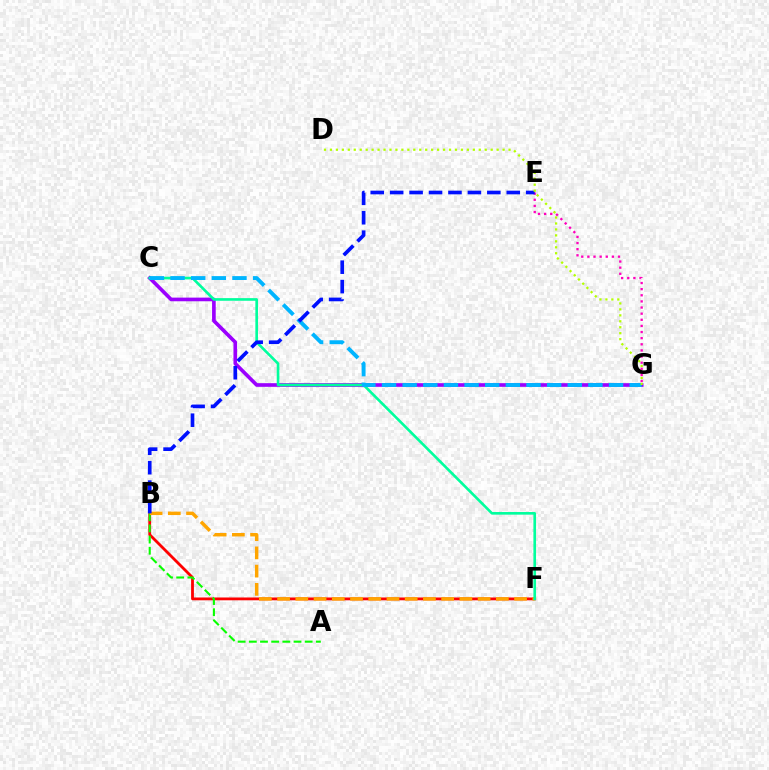{('E', 'G'): [{'color': '#ff00bd', 'line_style': 'dotted', 'thickness': 1.66}], ('B', 'F'): [{'color': '#ff0000', 'line_style': 'solid', 'thickness': 2.02}, {'color': '#ffa500', 'line_style': 'dashed', 'thickness': 2.48}], ('A', 'B'): [{'color': '#08ff00', 'line_style': 'dashed', 'thickness': 1.52}], ('C', 'G'): [{'color': '#9b00ff', 'line_style': 'solid', 'thickness': 2.63}, {'color': '#00b5ff', 'line_style': 'dashed', 'thickness': 2.8}], ('C', 'F'): [{'color': '#00ff9d', 'line_style': 'solid', 'thickness': 1.9}], ('B', 'E'): [{'color': '#0010ff', 'line_style': 'dashed', 'thickness': 2.64}], ('D', 'G'): [{'color': '#b3ff00', 'line_style': 'dotted', 'thickness': 1.62}]}